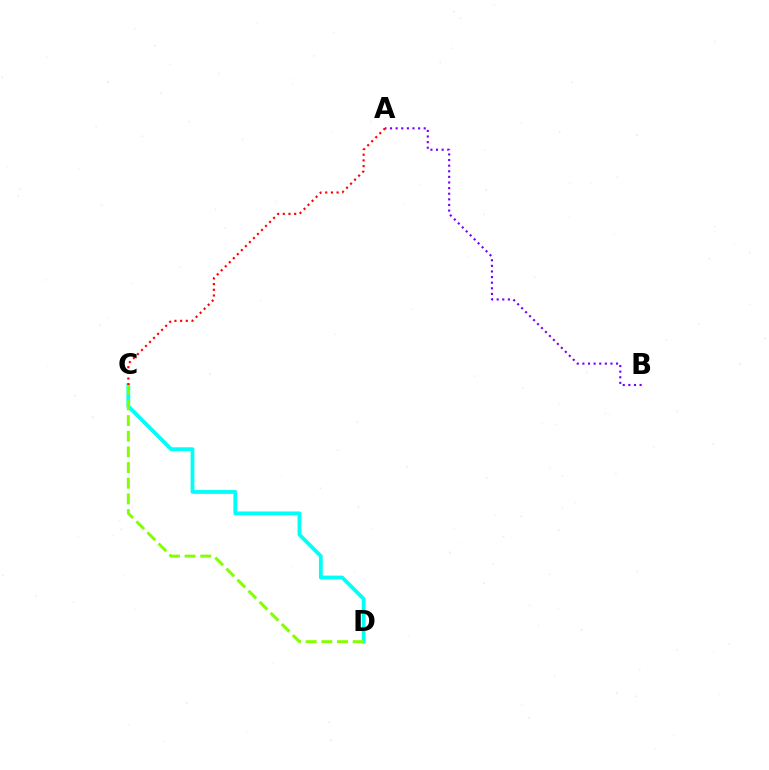{('C', 'D'): [{'color': '#00fff6', 'line_style': 'solid', 'thickness': 2.73}, {'color': '#84ff00', 'line_style': 'dashed', 'thickness': 2.13}], ('A', 'B'): [{'color': '#7200ff', 'line_style': 'dotted', 'thickness': 1.53}], ('A', 'C'): [{'color': '#ff0000', 'line_style': 'dotted', 'thickness': 1.55}]}